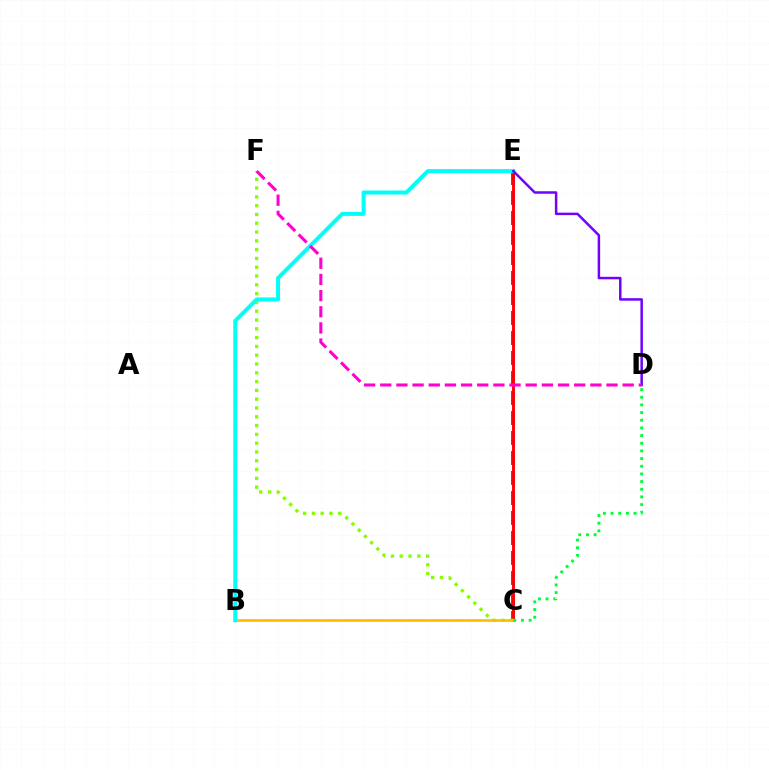{('C', 'E'): [{'color': '#004bff', 'line_style': 'dashed', 'thickness': 2.72}, {'color': '#ff0000', 'line_style': 'solid', 'thickness': 2.09}], ('C', 'F'): [{'color': '#84ff00', 'line_style': 'dotted', 'thickness': 2.39}], ('B', 'C'): [{'color': '#ffbd00', 'line_style': 'solid', 'thickness': 1.95}], ('B', 'E'): [{'color': '#00fff6', 'line_style': 'solid', 'thickness': 2.88}], ('D', 'E'): [{'color': '#7200ff', 'line_style': 'solid', 'thickness': 1.8}], ('D', 'F'): [{'color': '#ff00cf', 'line_style': 'dashed', 'thickness': 2.2}], ('C', 'D'): [{'color': '#00ff39', 'line_style': 'dotted', 'thickness': 2.08}]}